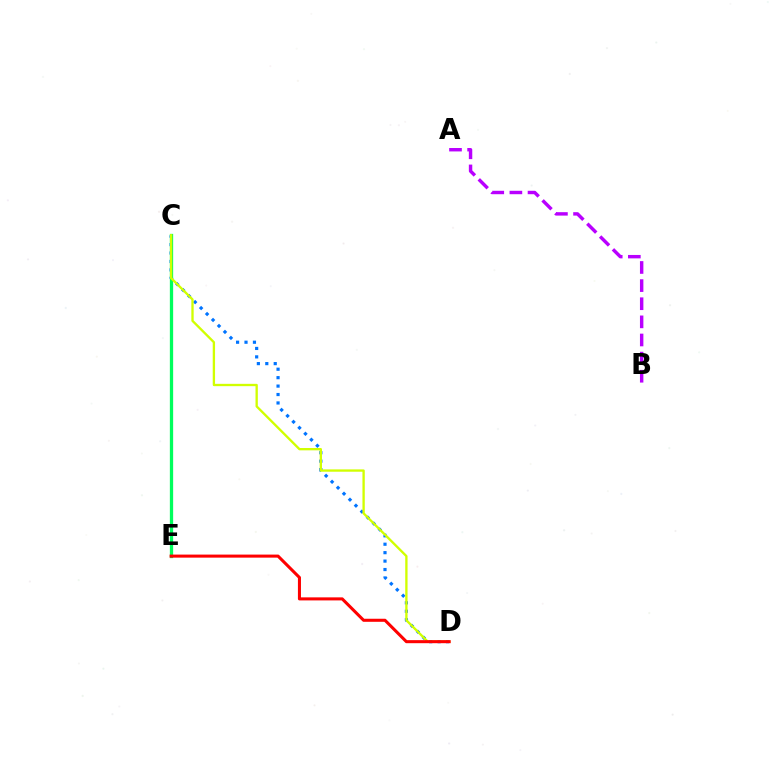{('C', 'D'): [{'color': '#0074ff', 'line_style': 'dotted', 'thickness': 2.29}, {'color': '#d1ff00', 'line_style': 'solid', 'thickness': 1.68}], ('C', 'E'): [{'color': '#00ff5c', 'line_style': 'solid', 'thickness': 2.37}], ('A', 'B'): [{'color': '#b900ff', 'line_style': 'dashed', 'thickness': 2.46}], ('D', 'E'): [{'color': '#ff0000', 'line_style': 'solid', 'thickness': 2.2}]}